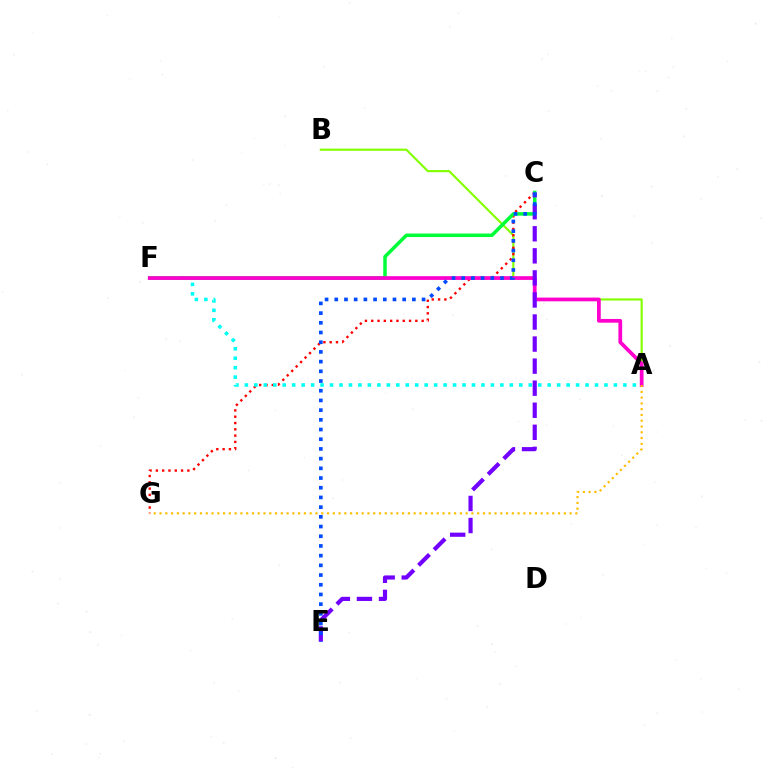{('A', 'B'): [{'color': '#84ff00', 'line_style': 'solid', 'thickness': 1.55}], ('C', 'G'): [{'color': '#ff0000', 'line_style': 'dotted', 'thickness': 1.71}], ('A', 'F'): [{'color': '#00fff6', 'line_style': 'dotted', 'thickness': 2.57}, {'color': '#ff00cf', 'line_style': 'solid', 'thickness': 2.69}], ('C', 'F'): [{'color': '#00ff39', 'line_style': 'solid', 'thickness': 2.53}], ('C', 'E'): [{'color': '#7200ff', 'line_style': 'dashed', 'thickness': 3.0}, {'color': '#004bff', 'line_style': 'dotted', 'thickness': 2.64}], ('A', 'G'): [{'color': '#ffbd00', 'line_style': 'dotted', 'thickness': 1.57}]}